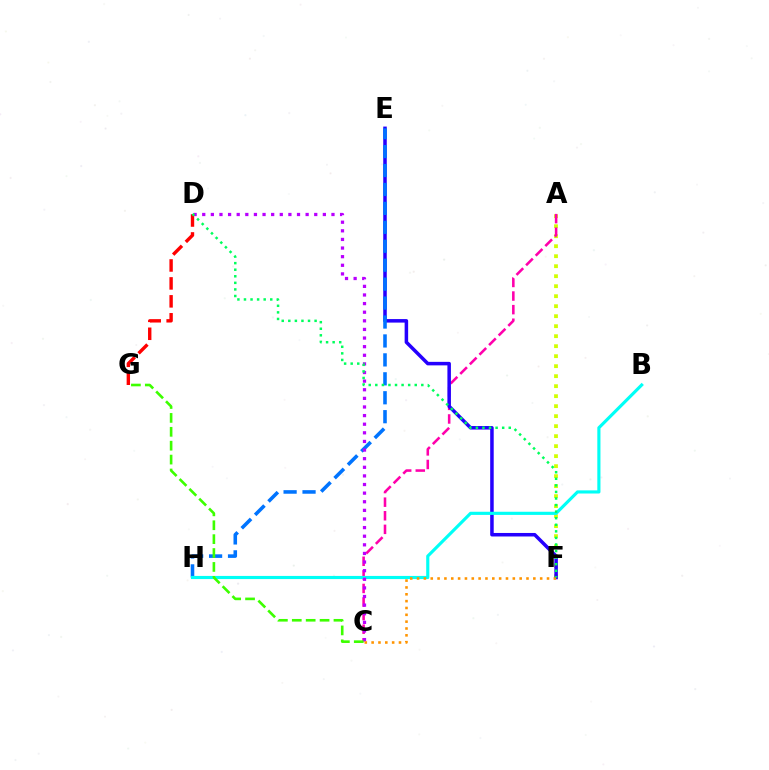{('A', 'F'): [{'color': '#d1ff00', 'line_style': 'dotted', 'thickness': 2.72}], ('A', 'C'): [{'color': '#ff00ac', 'line_style': 'dashed', 'thickness': 1.85}], ('E', 'F'): [{'color': '#2500ff', 'line_style': 'solid', 'thickness': 2.53}], ('E', 'H'): [{'color': '#0074ff', 'line_style': 'dashed', 'thickness': 2.57}], ('B', 'H'): [{'color': '#00fff6', 'line_style': 'solid', 'thickness': 2.26}], ('C', 'D'): [{'color': '#b900ff', 'line_style': 'dotted', 'thickness': 2.34}], ('C', 'G'): [{'color': '#3dff00', 'line_style': 'dashed', 'thickness': 1.89}], ('D', 'G'): [{'color': '#ff0000', 'line_style': 'dashed', 'thickness': 2.44}], ('C', 'F'): [{'color': '#ff9400', 'line_style': 'dotted', 'thickness': 1.86}], ('D', 'F'): [{'color': '#00ff5c', 'line_style': 'dotted', 'thickness': 1.79}]}